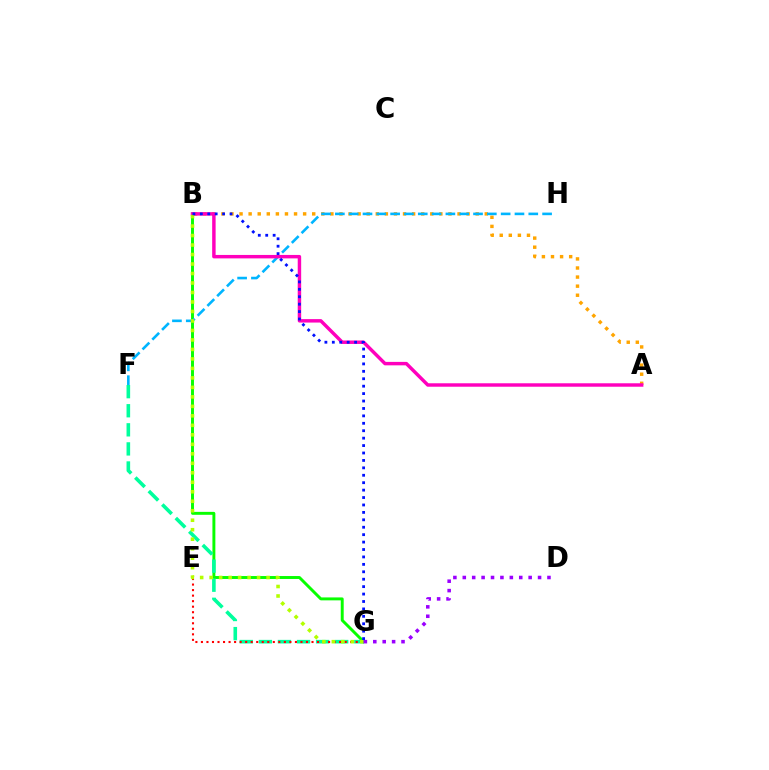{('A', 'B'): [{'color': '#ffa500', 'line_style': 'dotted', 'thickness': 2.47}, {'color': '#ff00bd', 'line_style': 'solid', 'thickness': 2.48}], ('B', 'G'): [{'color': '#08ff00', 'line_style': 'solid', 'thickness': 2.11}, {'color': '#b3ff00', 'line_style': 'dotted', 'thickness': 2.58}, {'color': '#0010ff', 'line_style': 'dotted', 'thickness': 2.02}], ('F', 'G'): [{'color': '#00ff9d', 'line_style': 'dashed', 'thickness': 2.59}], ('E', 'G'): [{'color': '#ff0000', 'line_style': 'dotted', 'thickness': 1.5}], ('F', 'H'): [{'color': '#00b5ff', 'line_style': 'dashed', 'thickness': 1.88}], ('D', 'G'): [{'color': '#9b00ff', 'line_style': 'dotted', 'thickness': 2.56}]}